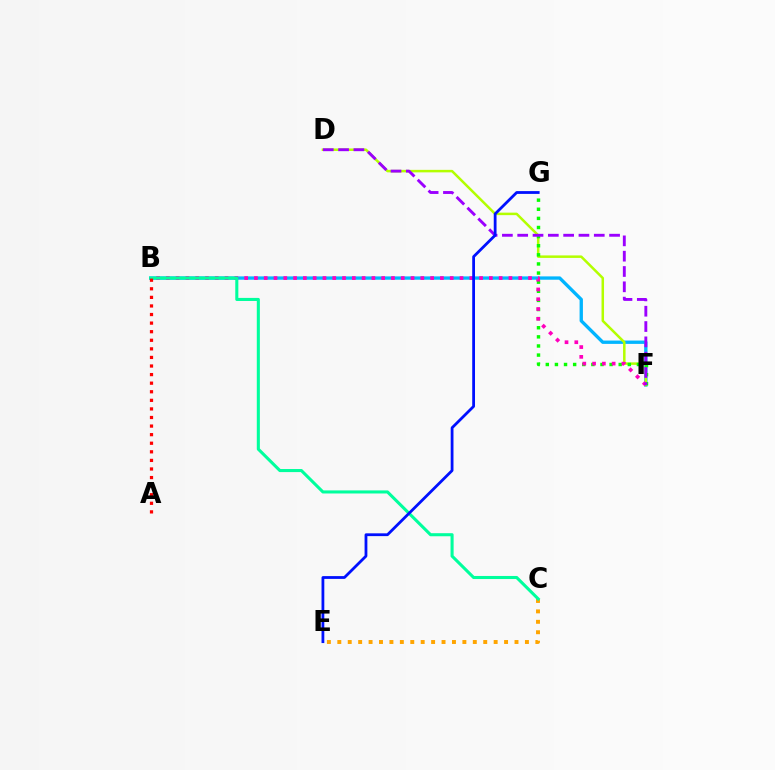{('B', 'F'): [{'color': '#00b5ff', 'line_style': 'solid', 'thickness': 2.4}, {'color': '#ff00bd', 'line_style': 'dotted', 'thickness': 2.66}], ('C', 'E'): [{'color': '#ffa500', 'line_style': 'dotted', 'thickness': 2.83}], ('D', 'F'): [{'color': '#b3ff00', 'line_style': 'solid', 'thickness': 1.8}, {'color': '#9b00ff', 'line_style': 'dashed', 'thickness': 2.08}], ('F', 'G'): [{'color': '#08ff00', 'line_style': 'dotted', 'thickness': 2.48}], ('B', 'C'): [{'color': '#00ff9d', 'line_style': 'solid', 'thickness': 2.21}], ('E', 'G'): [{'color': '#0010ff', 'line_style': 'solid', 'thickness': 2.01}], ('A', 'B'): [{'color': '#ff0000', 'line_style': 'dotted', 'thickness': 2.33}]}